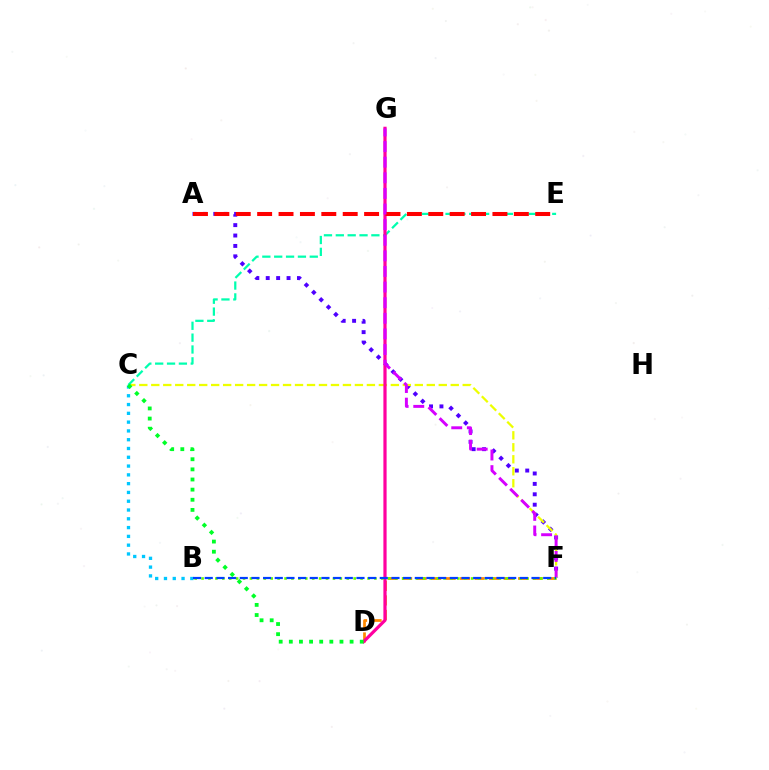{('D', 'F'): [{'color': '#ff8800', 'line_style': 'dashed', 'thickness': 1.97}], ('A', 'F'): [{'color': '#4f00ff', 'line_style': 'dotted', 'thickness': 2.83}], ('C', 'F'): [{'color': '#eeff00', 'line_style': 'dashed', 'thickness': 1.63}], ('C', 'E'): [{'color': '#00ffaf', 'line_style': 'dashed', 'thickness': 1.61}], ('D', 'G'): [{'color': '#ff00a0', 'line_style': 'solid', 'thickness': 2.31}], ('A', 'E'): [{'color': '#ff0000', 'line_style': 'dashed', 'thickness': 2.91}], ('B', 'C'): [{'color': '#00c7ff', 'line_style': 'dotted', 'thickness': 2.39}], ('F', 'G'): [{'color': '#d600ff', 'line_style': 'dashed', 'thickness': 2.12}], ('B', 'F'): [{'color': '#66ff00', 'line_style': 'dotted', 'thickness': 1.88}, {'color': '#003fff', 'line_style': 'dashed', 'thickness': 1.59}], ('C', 'D'): [{'color': '#00ff27', 'line_style': 'dotted', 'thickness': 2.75}]}